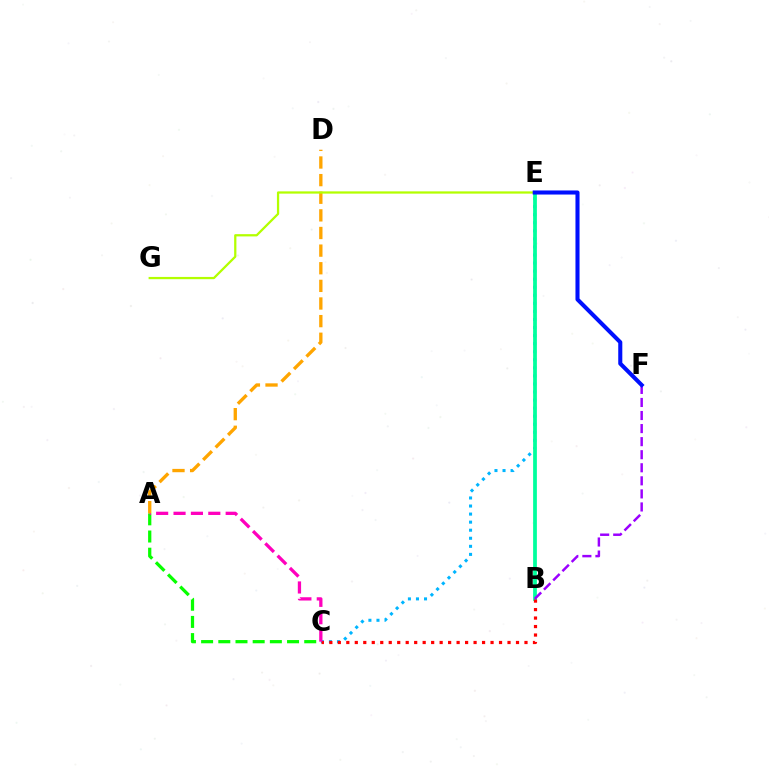{('A', 'C'): [{'color': '#08ff00', 'line_style': 'dashed', 'thickness': 2.33}, {'color': '#ff00bd', 'line_style': 'dashed', 'thickness': 2.36}], ('C', 'E'): [{'color': '#00b5ff', 'line_style': 'dotted', 'thickness': 2.19}], ('B', 'E'): [{'color': '#00ff9d', 'line_style': 'solid', 'thickness': 2.7}], ('B', 'C'): [{'color': '#ff0000', 'line_style': 'dotted', 'thickness': 2.31}], ('A', 'D'): [{'color': '#ffa500', 'line_style': 'dashed', 'thickness': 2.39}], ('E', 'G'): [{'color': '#b3ff00', 'line_style': 'solid', 'thickness': 1.63}], ('B', 'F'): [{'color': '#9b00ff', 'line_style': 'dashed', 'thickness': 1.77}], ('E', 'F'): [{'color': '#0010ff', 'line_style': 'solid', 'thickness': 2.93}]}